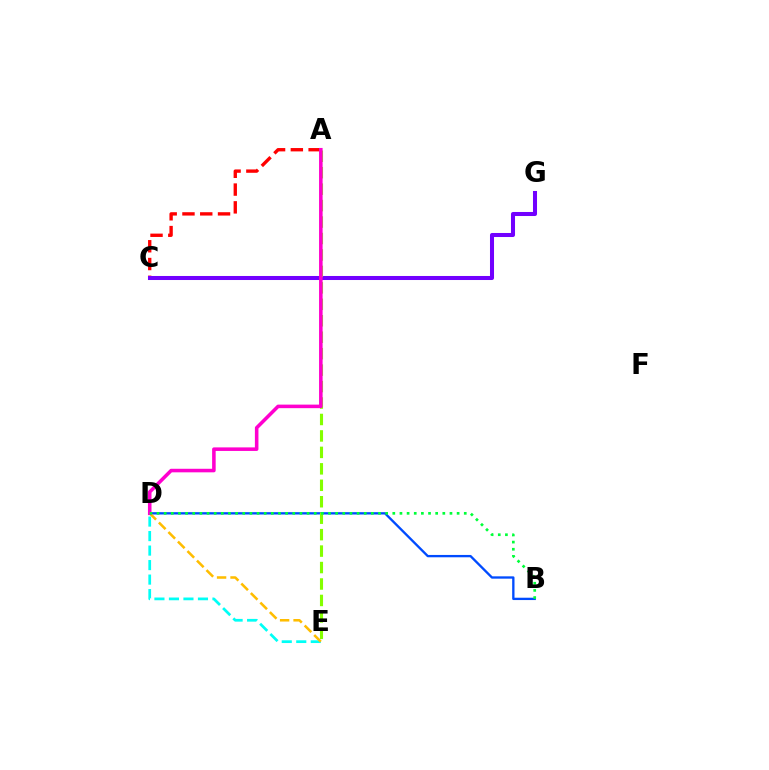{('D', 'E'): [{'color': '#00fff6', 'line_style': 'dashed', 'thickness': 1.97}, {'color': '#ffbd00', 'line_style': 'dashed', 'thickness': 1.83}], ('A', 'C'): [{'color': '#ff0000', 'line_style': 'dashed', 'thickness': 2.42}], ('B', 'D'): [{'color': '#004bff', 'line_style': 'solid', 'thickness': 1.68}, {'color': '#00ff39', 'line_style': 'dotted', 'thickness': 1.94}], ('C', 'G'): [{'color': '#7200ff', 'line_style': 'solid', 'thickness': 2.91}], ('A', 'E'): [{'color': '#84ff00', 'line_style': 'dashed', 'thickness': 2.24}], ('A', 'D'): [{'color': '#ff00cf', 'line_style': 'solid', 'thickness': 2.56}]}